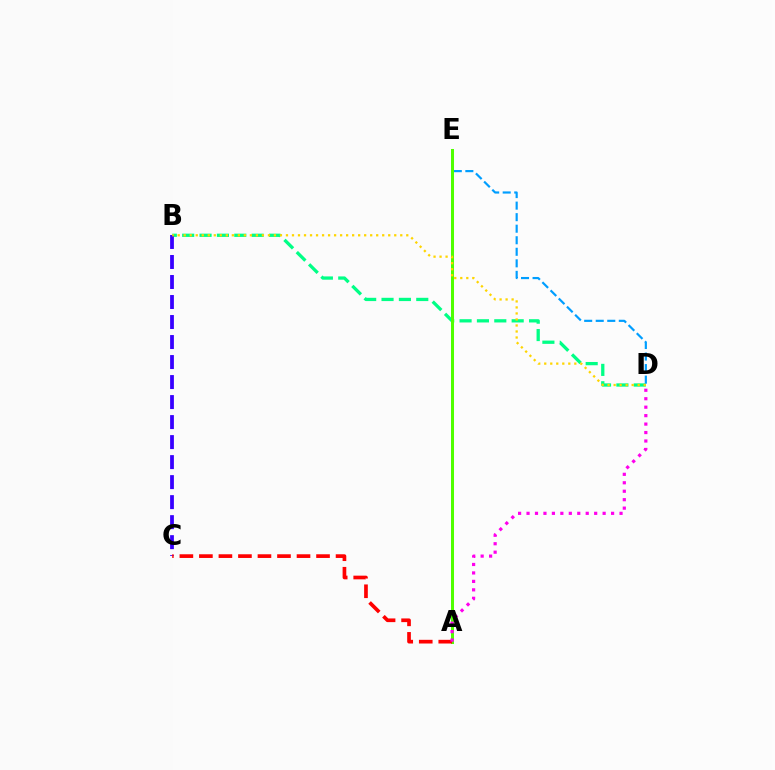{('B', 'D'): [{'color': '#00ff86', 'line_style': 'dashed', 'thickness': 2.36}, {'color': '#ffd500', 'line_style': 'dotted', 'thickness': 1.63}], ('B', 'C'): [{'color': '#3700ff', 'line_style': 'dashed', 'thickness': 2.72}], ('D', 'E'): [{'color': '#009eff', 'line_style': 'dashed', 'thickness': 1.57}], ('A', 'E'): [{'color': '#4fff00', 'line_style': 'solid', 'thickness': 2.17}], ('A', 'C'): [{'color': '#ff0000', 'line_style': 'dashed', 'thickness': 2.65}], ('A', 'D'): [{'color': '#ff00ed', 'line_style': 'dotted', 'thickness': 2.3}]}